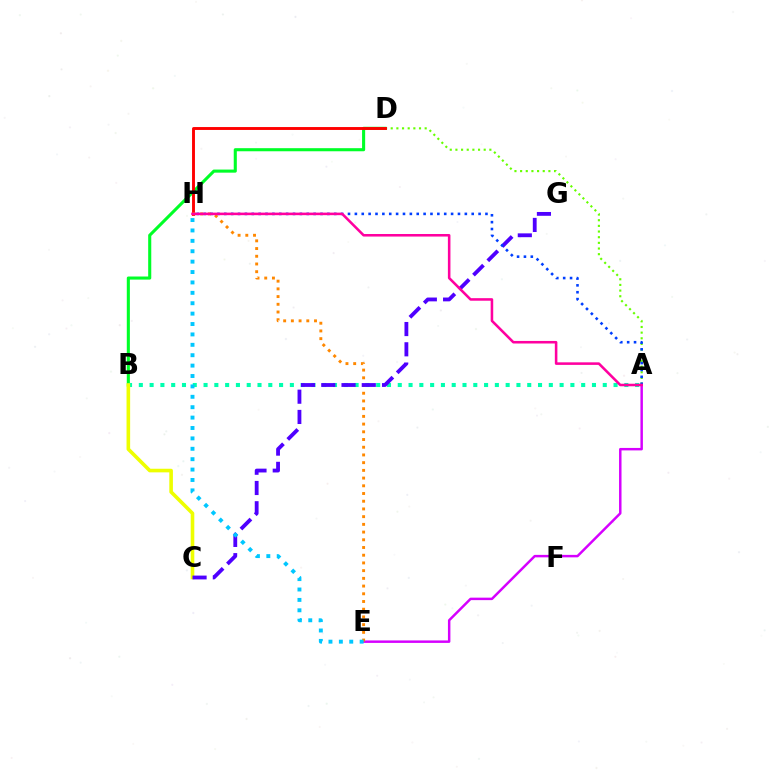{('A', 'E'): [{'color': '#d600ff', 'line_style': 'solid', 'thickness': 1.78}], ('B', 'D'): [{'color': '#00ff27', 'line_style': 'solid', 'thickness': 2.22}], ('A', 'D'): [{'color': '#66ff00', 'line_style': 'dotted', 'thickness': 1.54}], ('A', 'B'): [{'color': '#00ffaf', 'line_style': 'dotted', 'thickness': 2.93}], ('D', 'H'): [{'color': '#ff0000', 'line_style': 'solid', 'thickness': 2.08}], ('E', 'H'): [{'color': '#ff8800', 'line_style': 'dotted', 'thickness': 2.1}, {'color': '#00c7ff', 'line_style': 'dotted', 'thickness': 2.82}], ('B', 'C'): [{'color': '#eeff00', 'line_style': 'solid', 'thickness': 2.6}], ('C', 'G'): [{'color': '#4f00ff', 'line_style': 'dashed', 'thickness': 2.75}], ('A', 'H'): [{'color': '#003fff', 'line_style': 'dotted', 'thickness': 1.87}, {'color': '#ff00a0', 'line_style': 'solid', 'thickness': 1.84}]}